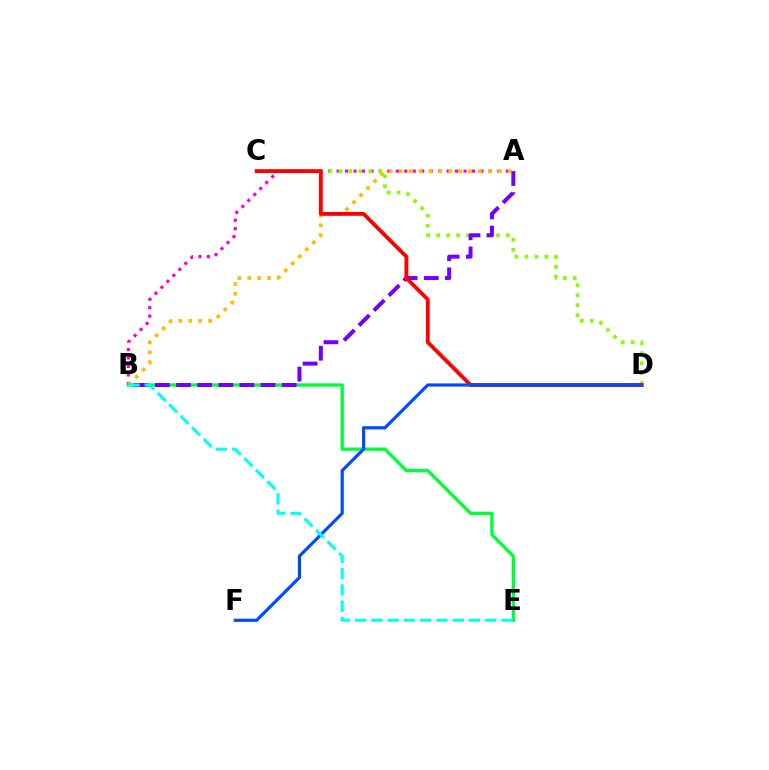{('A', 'B'): [{'color': '#ff00cf', 'line_style': 'dotted', 'thickness': 2.3}, {'color': '#ffbd00', 'line_style': 'dotted', 'thickness': 2.69}, {'color': '#7200ff', 'line_style': 'dashed', 'thickness': 2.87}], ('C', 'D'): [{'color': '#84ff00', 'line_style': 'dotted', 'thickness': 2.71}, {'color': '#ff0000', 'line_style': 'solid', 'thickness': 2.76}], ('B', 'E'): [{'color': '#00ff39', 'line_style': 'solid', 'thickness': 2.41}, {'color': '#00fff6', 'line_style': 'dashed', 'thickness': 2.21}], ('D', 'F'): [{'color': '#004bff', 'line_style': 'solid', 'thickness': 2.29}]}